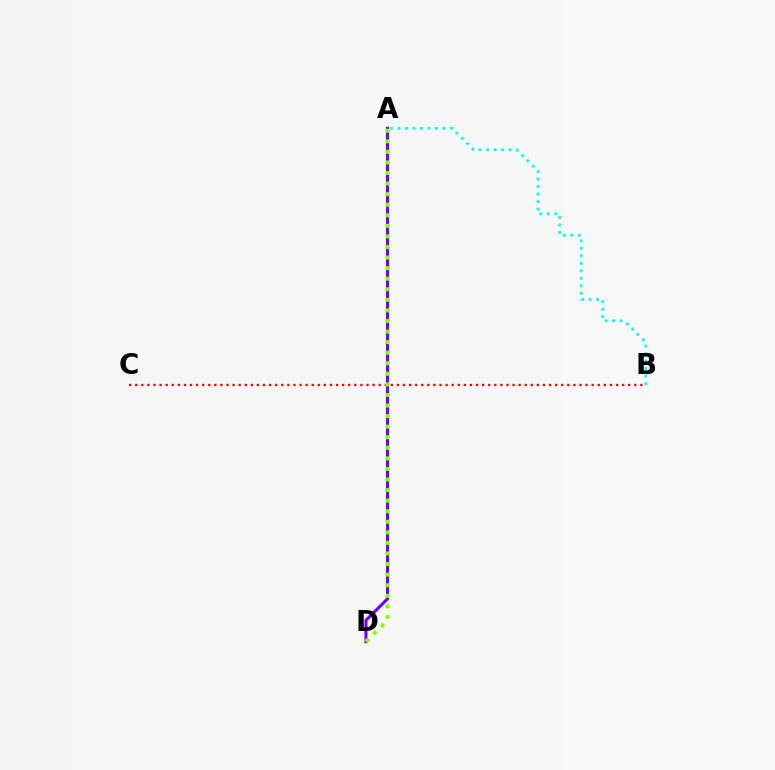{('A', 'D'): [{'color': '#7200ff', 'line_style': 'solid', 'thickness': 2.21}, {'color': '#84ff00', 'line_style': 'dotted', 'thickness': 2.87}], ('B', 'C'): [{'color': '#ff0000', 'line_style': 'dotted', 'thickness': 1.65}], ('A', 'B'): [{'color': '#00fff6', 'line_style': 'dotted', 'thickness': 2.03}]}